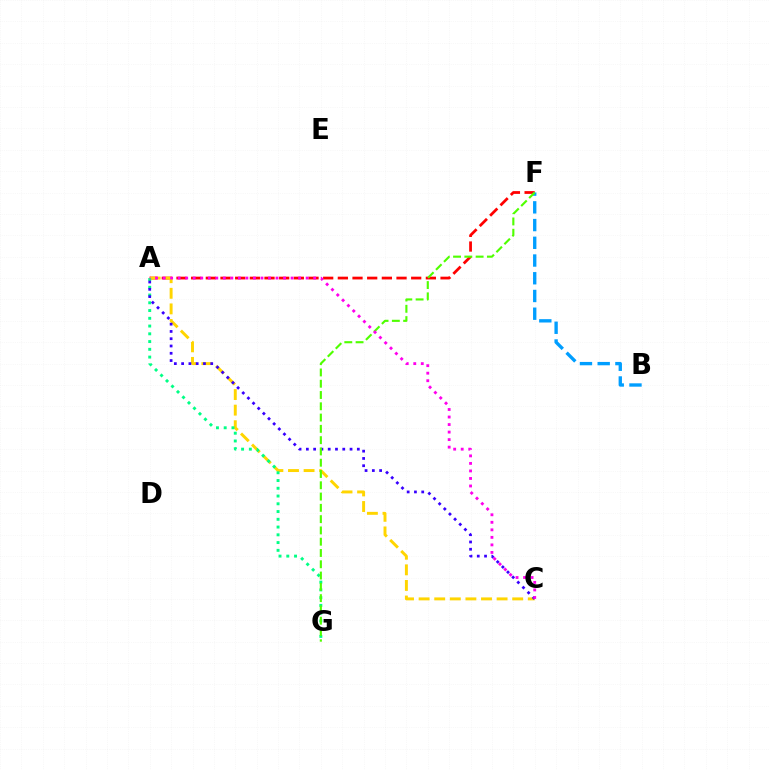{('A', 'F'): [{'color': '#ff0000', 'line_style': 'dashed', 'thickness': 1.99}], ('B', 'F'): [{'color': '#009eff', 'line_style': 'dashed', 'thickness': 2.41}], ('A', 'C'): [{'color': '#ffd500', 'line_style': 'dashed', 'thickness': 2.12}, {'color': '#3700ff', 'line_style': 'dotted', 'thickness': 1.98}, {'color': '#ff00ed', 'line_style': 'dotted', 'thickness': 2.05}], ('A', 'G'): [{'color': '#00ff86', 'line_style': 'dotted', 'thickness': 2.11}], ('F', 'G'): [{'color': '#4fff00', 'line_style': 'dashed', 'thickness': 1.53}]}